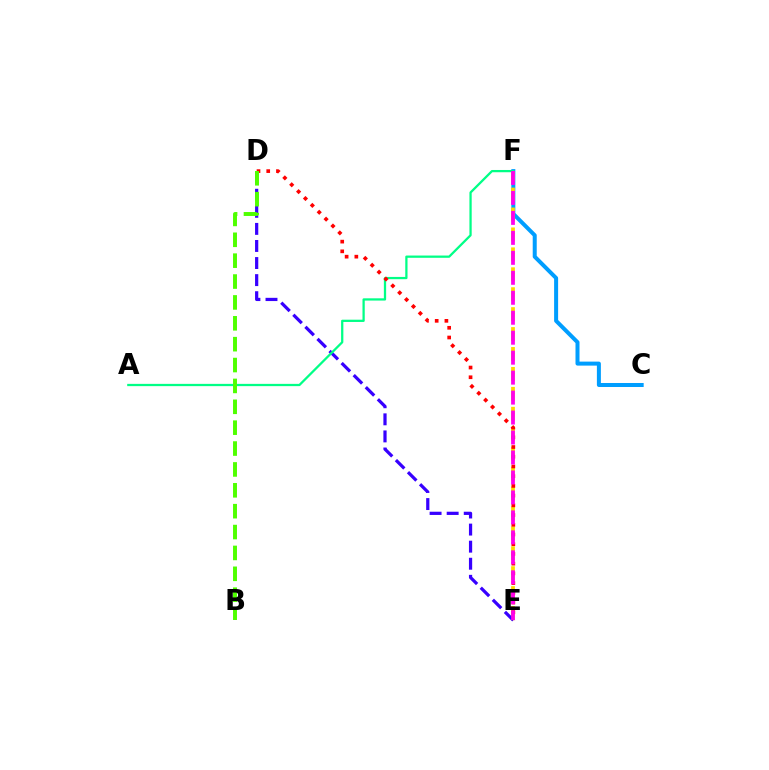{('C', 'F'): [{'color': '#009eff', 'line_style': 'solid', 'thickness': 2.88}], ('E', 'F'): [{'color': '#ffd500', 'line_style': 'dashed', 'thickness': 2.71}, {'color': '#ff00ed', 'line_style': 'dashed', 'thickness': 2.71}], ('D', 'E'): [{'color': '#3700ff', 'line_style': 'dashed', 'thickness': 2.32}, {'color': '#ff0000', 'line_style': 'dotted', 'thickness': 2.64}], ('A', 'F'): [{'color': '#00ff86', 'line_style': 'solid', 'thickness': 1.63}], ('B', 'D'): [{'color': '#4fff00', 'line_style': 'dashed', 'thickness': 2.84}]}